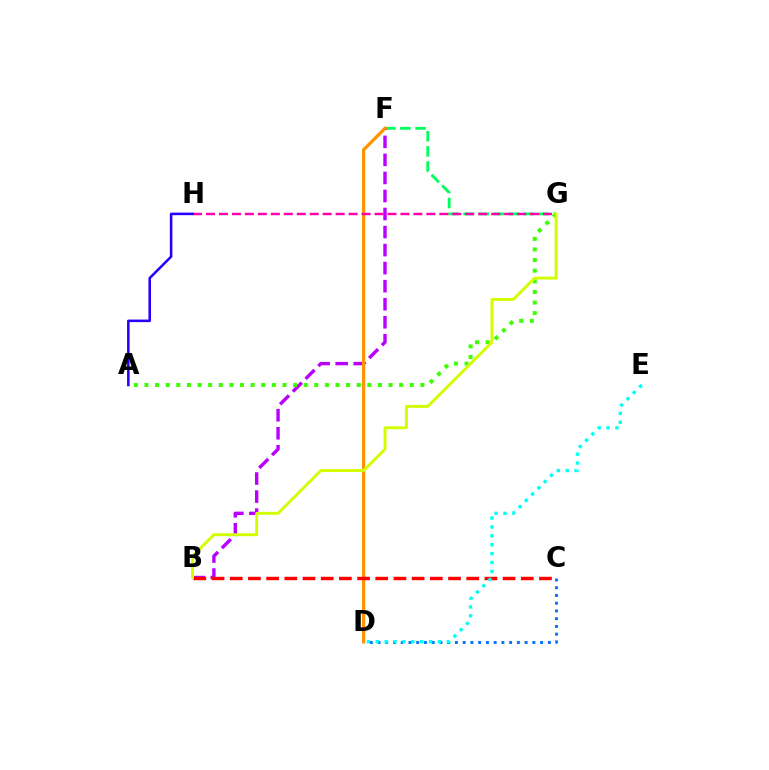{('C', 'D'): [{'color': '#0074ff', 'line_style': 'dotted', 'thickness': 2.1}], ('F', 'G'): [{'color': '#00ff5c', 'line_style': 'dashed', 'thickness': 2.06}], ('B', 'F'): [{'color': '#b900ff', 'line_style': 'dashed', 'thickness': 2.45}], ('A', 'G'): [{'color': '#3dff00', 'line_style': 'dotted', 'thickness': 2.88}], ('D', 'F'): [{'color': '#ff9400', 'line_style': 'solid', 'thickness': 2.35}], ('B', 'C'): [{'color': '#ff0000', 'line_style': 'dashed', 'thickness': 2.47}], ('G', 'H'): [{'color': '#ff00ac', 'line_style': 'dashed', 'thickness': 1.76}], ('A', 'H'): [{'color': '#2500ff', 'line_style': 'solid', 'thickness': 1.84}], ('D', 'E'): [{'color': '#00fff6', 'line_style': 'dotted', 'thickness': 2.41}], ('B', 'G'): [{'color': '#d1ff00', 'line_style': 'solid', 'thickness': 2.1}]}